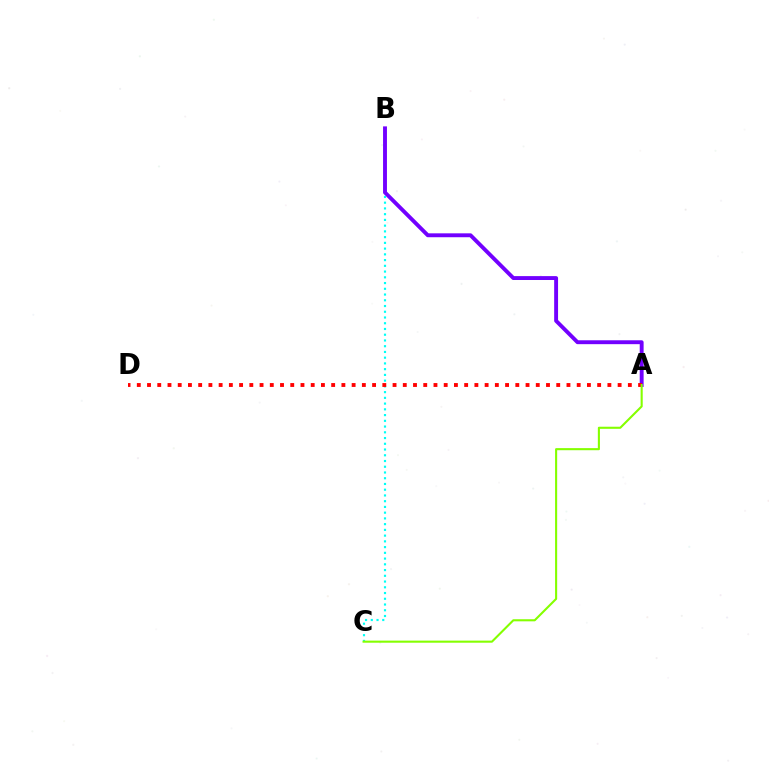{('B', 'C'): [{'color': '#00fff6', 'line_style': 'dotted', 'thickness': 1.56}], ('A', 'B'): [{'color': '#7200ff', 'line_style': 'solid', 'thickness': 2.8}], ('A', 'D'): [{'color': '#ff0000', 'line_style': 'dotted', 'thickness': 2.78}], ('A', 'C'): [{'color': '#84ff00', 'line_style': 'solid', 'thickness': 1.51}]}